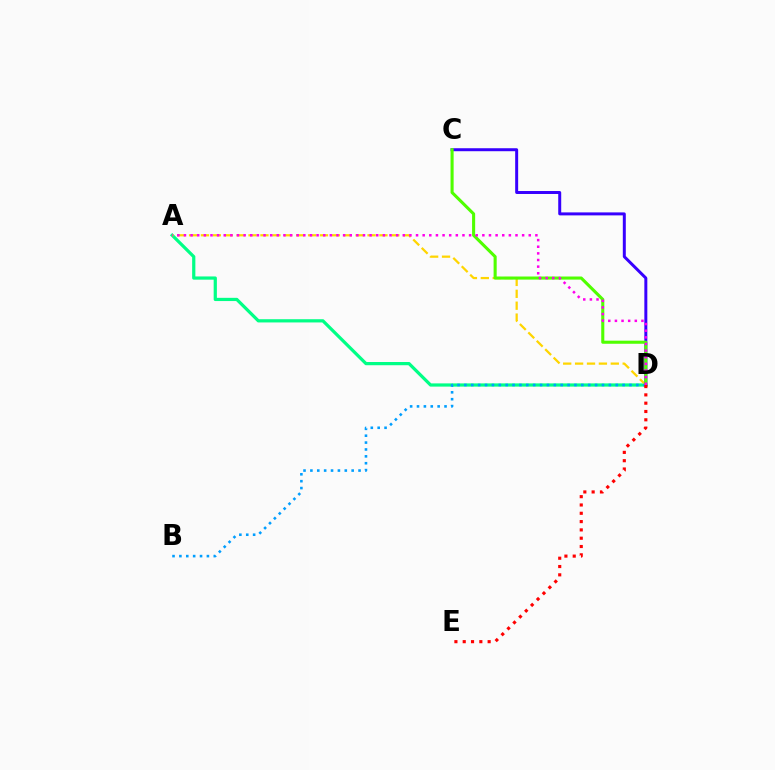{('A', 'D'): [{'color': '#00ff86', 'line_style': 'solid', 'thickness': 2.32}, {'color': '#ffd500', 'line_style': 'dashed', 'thickness': 1.62}, {'color': '#ff00ed', 'line_style': 'dotted', 'thickness': 1.8}], ('B', 'D'): [{'color': '#009eff', 'line_style': 'dotted', 'thickness': 1.87}], ('C', 'D'): [{'color': '#3700ff', 'line_style': 'solid', 'thickness': 2.15}, {'color': '#4fff00', 'line_style': 'solid', 'thickness': 2.22}], ('D', 'E'): [{'color': '#ff0000', 'line_style': 'dotted', 'thickness': 2.26}]}